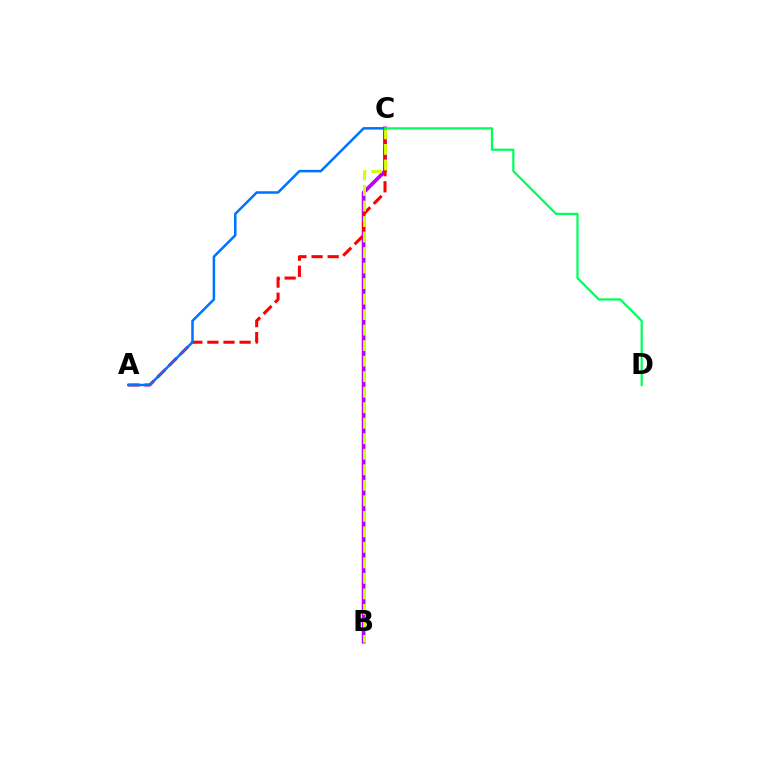{('B', 'C'): [{'color': '#b900ff', 'line_style': 'solid', 'thickness': 2.69}, {'color': '#d1ff00', 'line_style': 'dashed', 'thickness': 2.11}], ('A', 'C'): [{'color': '#ff0000', 'line_style': 'dashed', 'thickness': 2.19}, {'color': '#0074ff', 'line_style': 'solid', 'thickness': 1.82}], ('C', 'D'): [{'color': '#00ff5c', 'line_style': 'solid', 'thickness': 1.6}]}